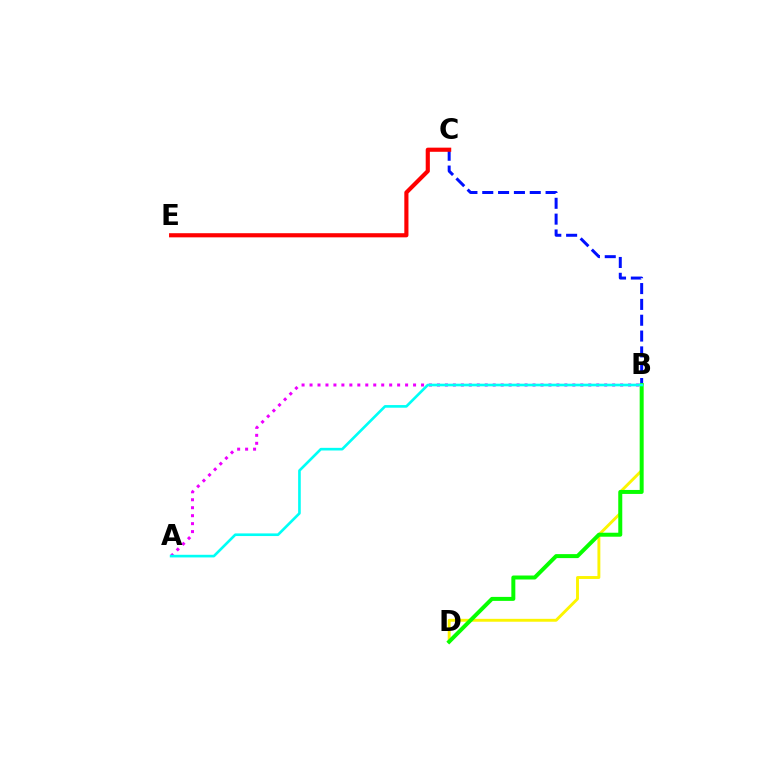{('B', 'D'): [{'color': '#fcf500', 'line_style': 'solid', 'thickness': 2.09}, {'color': '#08ff00', 'line_style': 'solid', 'thickness': 2.87}], ('B', 'C'): [{'color': '#0010ff', 'line_style': 'dashed', 'thickness': 2.15}], ('C', 'E'): [{'color': '#ff0000', 'line_style': 'solid', 'thickness': 2.98}], ('A', 'B'): [{'color': '#ee00ff', 'line_style': 'dotted', 'thickness': 2.16}, {'color': '#00fff6', 'line_style': 'solid', 'thickness': 1.9}]}